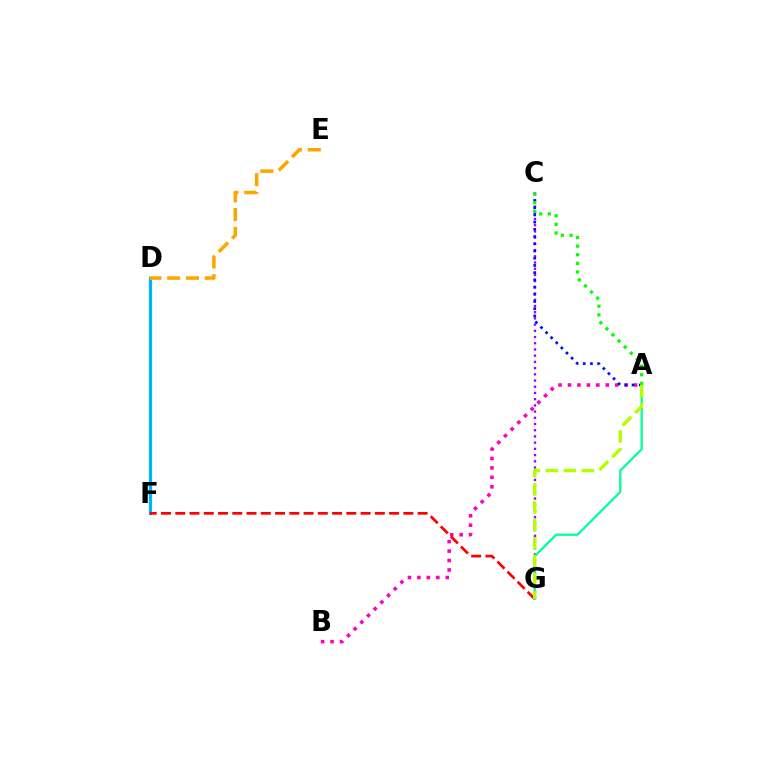{('C', 'G'): [{'color': '#9b00ff', 'line_style': 'dotted', 'thickness': 1.69}], ('A', 'B'): [{'color': '#ff00bd', 'line_style': 'dotted', 'thickness': 2.57}], ('D', 'F'): [{'color': '#00b5ff', 'line_style': 'solid', 'thickness': 2.32}], ('D', 'E'): [{'color': '#ffa500', 'line_style': 'dashed', 'thickness': 2.55}], ('F', 'G'): [{'color': '#ff0000', 'line_style': 'dashed', 'thickness': 1.94}], ('A', 'C'): [{'color': '#0010ff', 'line_style': 'dotted', 'thickness': 1.96}, {'color': '#08ff00', 'line_style': 'dotted', 'thickness': 2.34}], ('A', 'G'): [{'color': '#00ff9d', 'line_style': 'solid', 'thickness': 1.61}, {'color': '#b3ff00', 'line_style': 'dashed', 'thickness': 2.44}]}